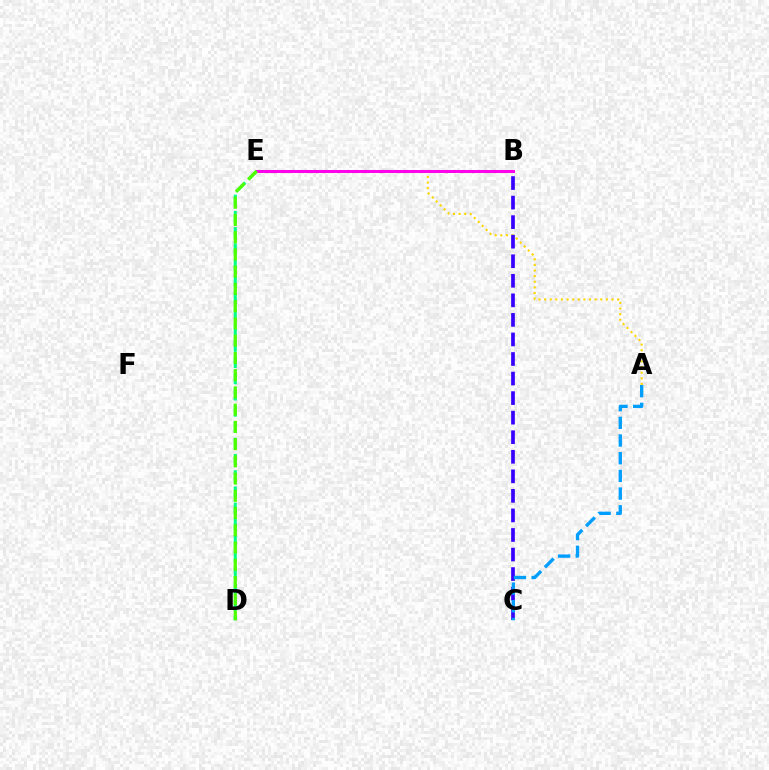{('A', 'E'): [{'color': '#ffd500', 'line_style': 'dotted', 'thickness': 1.53}], ('B', 'C'): [{'color': '#3700ff', 'line_style': 'dashed', 'thickness': 2.66}], ('B', 'E'): [{'color': '#ff0000', 'line_style': 'dotted', 'thickness': 2.21}, {'color': '#ff00ed', 'line_style': 'solid', 'thickness': 2.14}], ('A', 'C'): [{'color': '#009eff', 'line_style': 'dashed', 'thickness': 2.4}], ('D', 'E'): [{'color': '#00ff86', 'line_style': 'dashed', 'thickness': 2.2}, {'color': '#4fff00', 'line_style': 'dashed', 'thickness': 2.34}]}